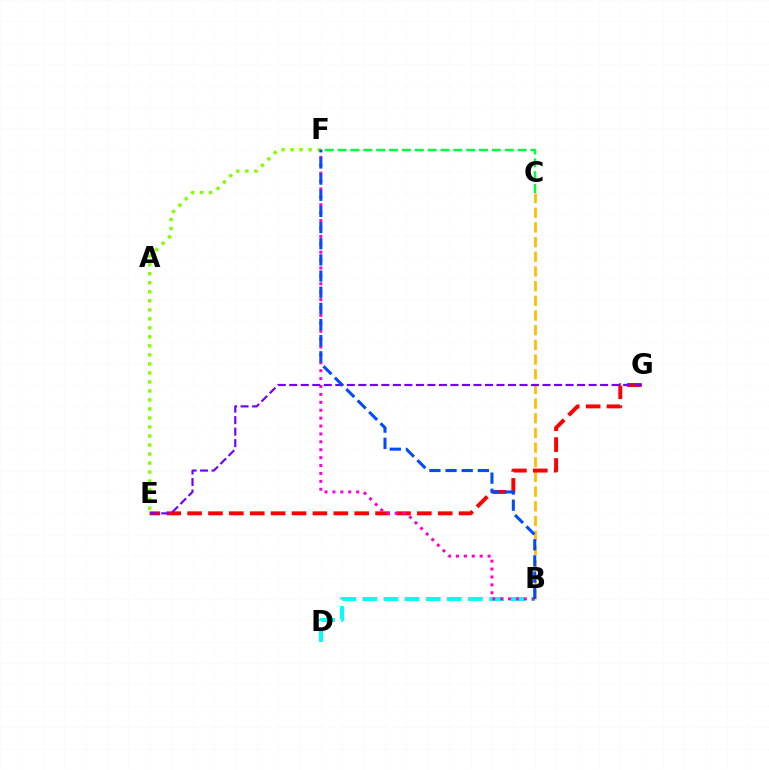{('B', 'C'): [{'color': '#ffbd00', 'line_style': 'dashed', 'thickness': 1.99}], ('E', 'G'): [{'color': '#ff0000', 'line_style': 'dashed', 'thickness': 2.84}, {'color': '#7200ff', 'line_style': 'dashed', 'thickness': 1.56}], ('E', 'F'): [{'color': '#84ff00', 'line_style': 'dotted', 'thickness': 2.45}], ('B', 'D'): [{'color': '#00fff6', 'line_style': 'dashed', 'thickness': 2.87}], ('B', 'F'): [{'color': '#ff00cf', 'line_style': 'dotted', 'thickness': 2.15}, {'color': '#004bff', 'line_style': 'dashed', 'thickness': 2.19}], ('C', 'F'): [{'color': '#00ff39', 'line_style': 'dashed', 'thickness': 1.75}]}